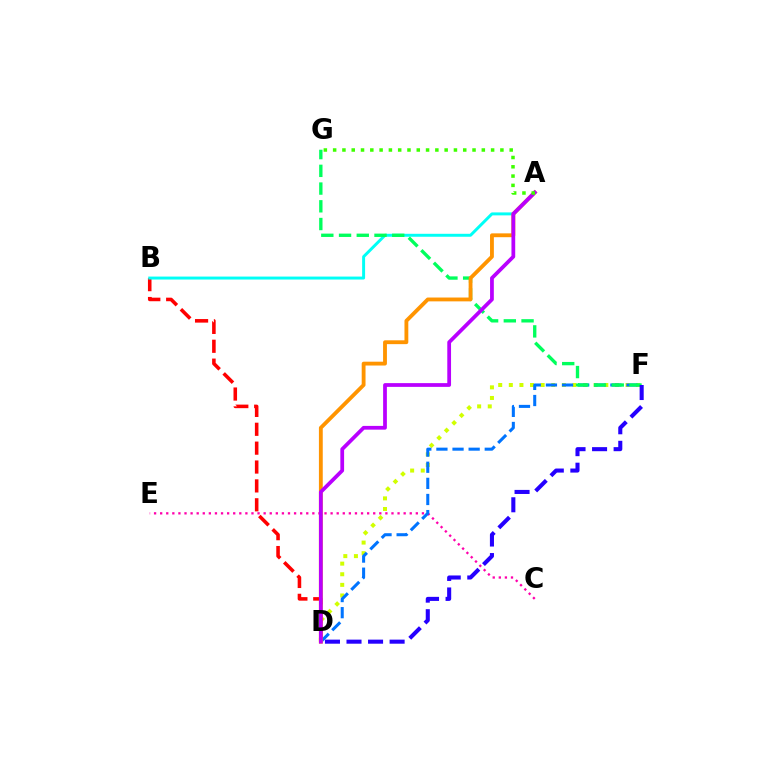{('D', 'F'): [{'color': '#d1ff00', 'line_style': 'dotted', 'thickness': 2.88}, {'color': '#0074ff', 'line_style': 'dashed', 'thickness': 2.19}, {'color': '#2500ff', 'line_style': 'dashed', 'thickness': 2.93}], ('B', 'D'): [{'color': '#ff0000', 'line_style': 'dashed', 'thickness': 2.56}], ('C', 'E'): [{'color': '#ff00ac', 'line_style': 'dotted', 'thickness': 1.65}], ('A', 'B'): [{'color': '#00fff6', 'line_style': 'solid', 'thickness': 2.13}], ('F', 'G'): [{'color': '#00ff5c', 'line_style': 'dashed', 'thickness': 2.41}], ('A', 'D'): [{'color': '#ff9400', 'line_style': 'solid', 'thickness': 2.76}, {'color': '#b900ff', 'line_style': 'solid', 'thickness': 2.7}], ('A', 'G'): [{'color': '#3dff00', 'line_style': 'dotted', 'thickness': 2.52}]}